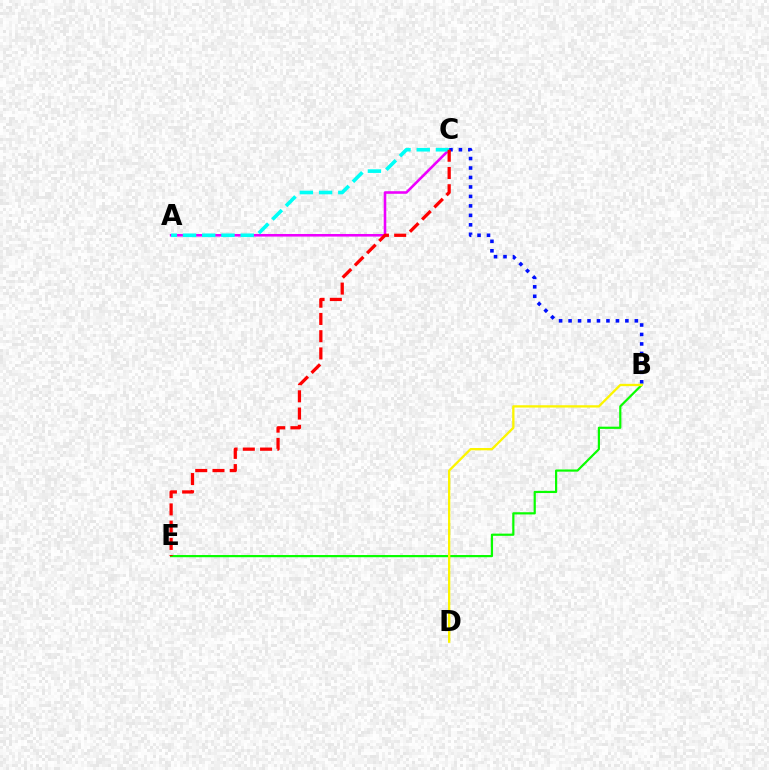{('A', 'C'): [{'color': '#ee00ff', 'line_style': 'solid', 'thickness': 1.85}, {'color': '#00fff6', 'line_style': 'dashed', 'thickness': 2.61}], ('B', 'C'): [{'color': '#0010ff', 'line_style': 'dotted', 'thickness': 2.57}], ('B', 'E'): [{'color': '#08ff00', 'line_style': 'solid', 'thickness': 1.58}], ('B', 'D'): [{'color': '#fcf500', 'line_style': 'solid', 'thickness': 1.67}], ('C', 'E'): [{'color': '#ff0000', 'line_style': 'dashed', 'thickness': 2.34}]}